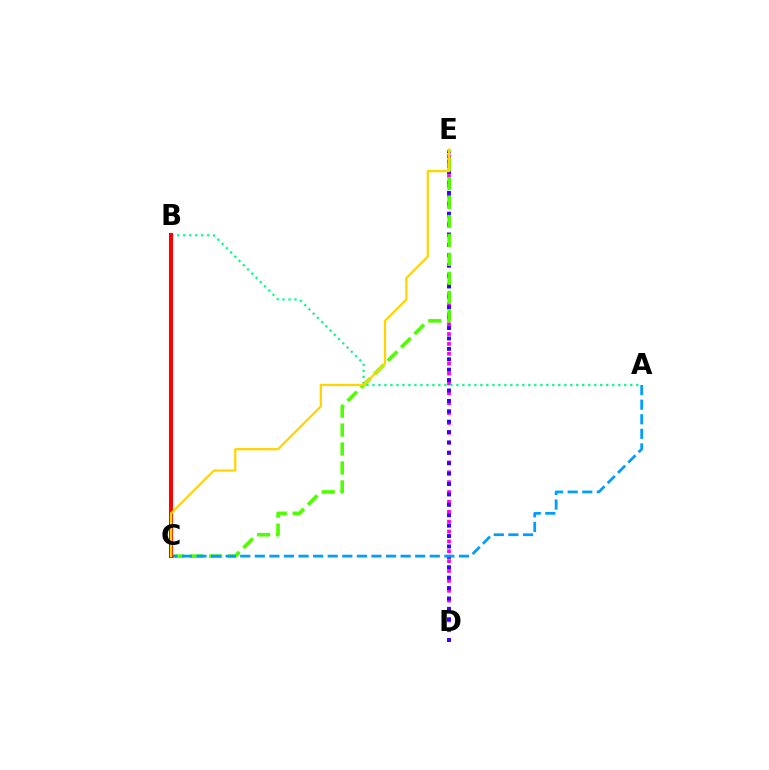{('D', 'E'): [{'color': '#ff00ed', 'line_style': 'dotted', 'thickness': 2.68}, {'color': '#3700ff', 'line_style': 'dotted', 'thickness': 2.83}], ('A', 'B'): [{'color': '#00ff86', 'line_style': 'dotted', 'thickness': 1.63}], ('C', 'E'): [{'color': '#4fff00', 'line_style': 'dashed', 'thickness': 2.58}, {'color': '#ffd500', 'line_style': 'solid', 'thickness': 1.62}], ('A', 'C'): [{'color': '#009eff', 'line_style': 'dashed', 'thickness': 1.98}], ('B', 'C'): [{'color': '#ff0000', 'line_style': 'solid', 'thickness': 2.91}]}